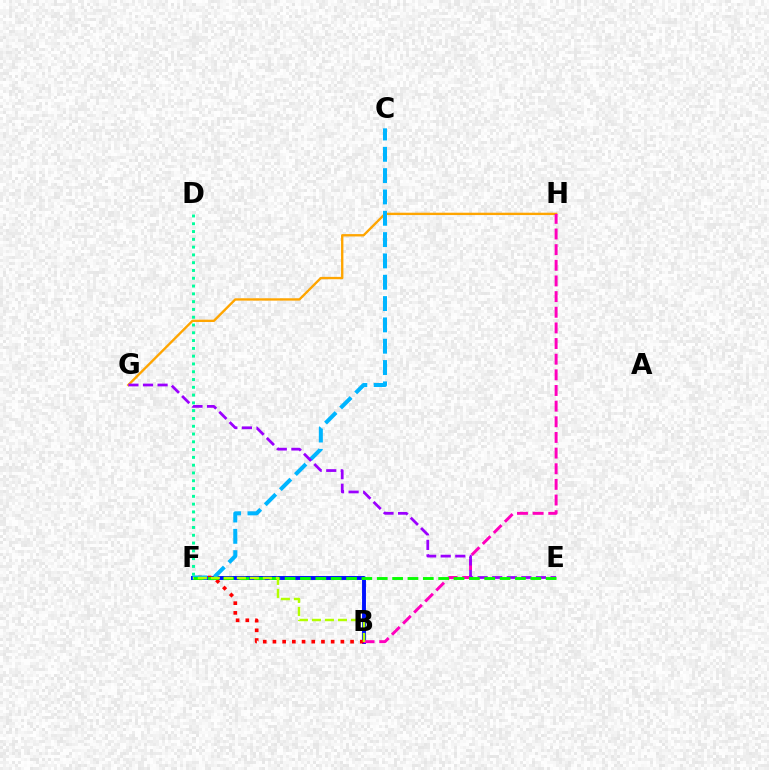{('B', 'F'): [{'color': '#0010ff', 'line_style': 'solid', 'thickness': 2.82}, {'color': '#ff0000', 'line_style': 'dotted', 'thickness': 2.64}, {'color': '#b3ff00', 'line_style': 'dashed', 'thickness': 1.77}], ('G', 'H'): [{'color': '#ffa500', 'line_style': 'solid', 'thickness': 1.7}], ('B', 'H'): [{'color': '#ff00bd', 'line_style': 'dashed', 'thickness': 2.13}], ('C', 'F'): [{'color': '#00b5ff', 'line_style': 'dashed', 'thickness': 2.9}], ('E', 'G'): [{'color': '#9b00ff', 'line_style': 'dashed', 'thickness': 1.98}], ('E', 'F'): [{'color': '#08ff00', 'line_style': 'dashed', 'thickness': 2.09}], ('D', 'F'): [{'color': '#00ff9d', 'line_style': 'dotted', 'thickness': 2.12}]}